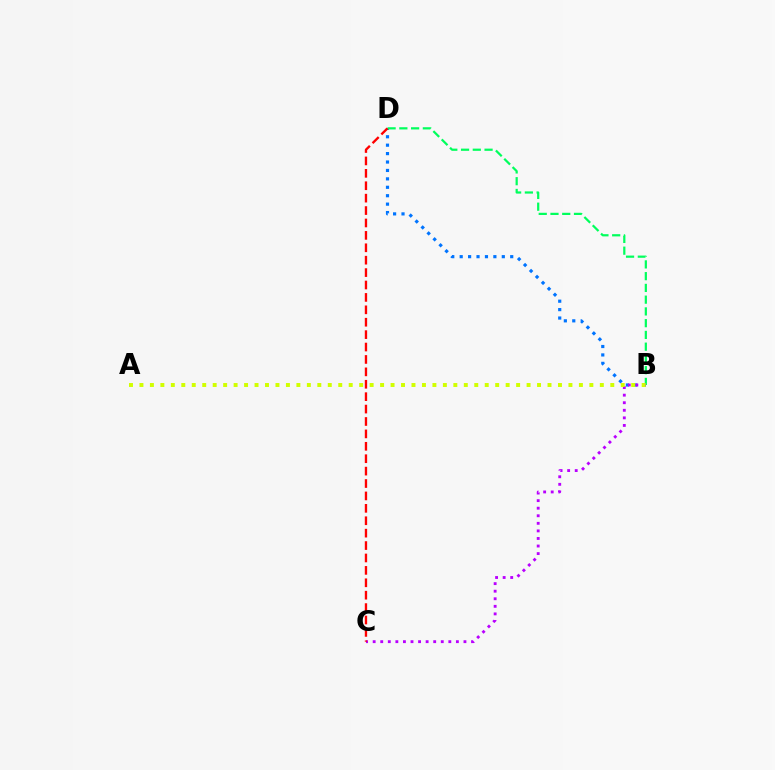{('B', 'D'): [{'color': '#0074ff', 'line_style': 'dotted', 'thickness': 2.29}, {'color': '#00ff5c', 'line_style': 'dashed', 'thickness': 1.6}], ('B', 'C'): [{'color': '#b900ff', 'line_style': 'dotted', 'thickness': 2.06}], ('A', 'B'): [{'color': '#d1ff00', 'line_style': 'dotted', 'thickness': 2.84}], ('C', 'D'): [{'color': '#ff0000', 'line_style': 'dashed', 'thickness': 1.69}]}